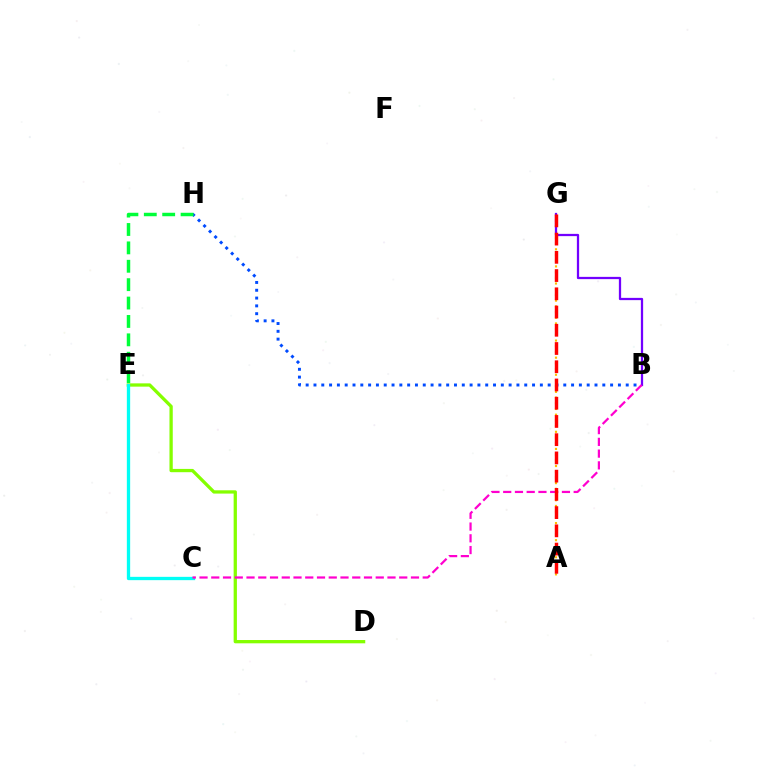{('B', 'H'): [{'color': '#004bff', 'line_style': 'dotted', 'thickness': 2.12}], ('A', 'G'): [{'color': '#ffbd00', 'line_style': 'dotted', 'thickness': 1.55}, {'color': '#ff0000', 'line_style': 'dashed', 'thickness': 2.48}], ('B', 'G'): [{'color': '#7200ff', 'line_style': 'solid', 'thickness': 1.63}], ('E', 'H'): [{'color': '#00ff39', 'line_style': 'dashed', 'thickness': 2.5}], ('D', 'E'): [{'color': '#84ff00', 'line_style': 'solid', 'thickness': 2.36}], ('C', 'E'): [{'color': '#00fff6', 'line_style': 'solid', 'thickness': 2.39}], ('B', 'C'): [{'color': '#ff00cf', 'line_style': 'dashed', 'thickness': 1.6}]}